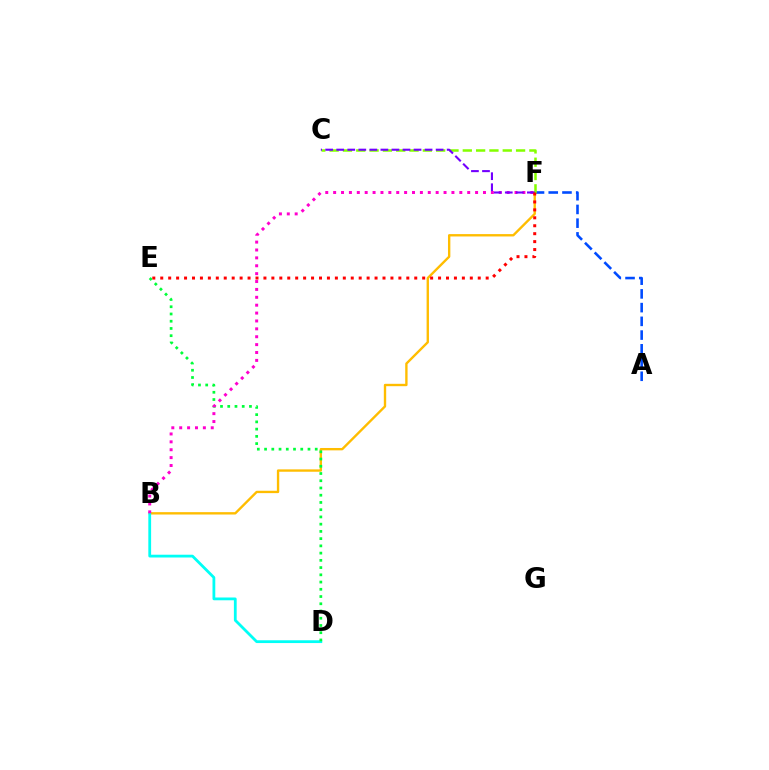{('B', 'F'): [{'color': '#ffbd00', 'line_style': 'solid', 'thickness': 1.7}, {'color': '#ff00cf', 'line_style': 'dotted', 'thickness': 2.14}], ('B', 'D'): [{'color': '#00fff6', 'line_style': 'solid', 'thickness': 2.0}], ('D', 'E'): [{'color': '#00ff39', 'line_style': 'dotted', 'thickness': 1.97}], ('A', 'F'): [{'color': '#004bff', 'line_style': 'dashed', 'thickness': 1.87}], ('C', 'F'): [{'color': '#84ff00', 'line_style': 'dashed', 'thickness': 1.81}, {'color': '#7200ff', 'line_style': 'dashed', 'thickness': 1.5}], ('E', 'F'): [{'color': '#ff0000', 'line_style': 'dotted', 'thickness': 2.16}]}